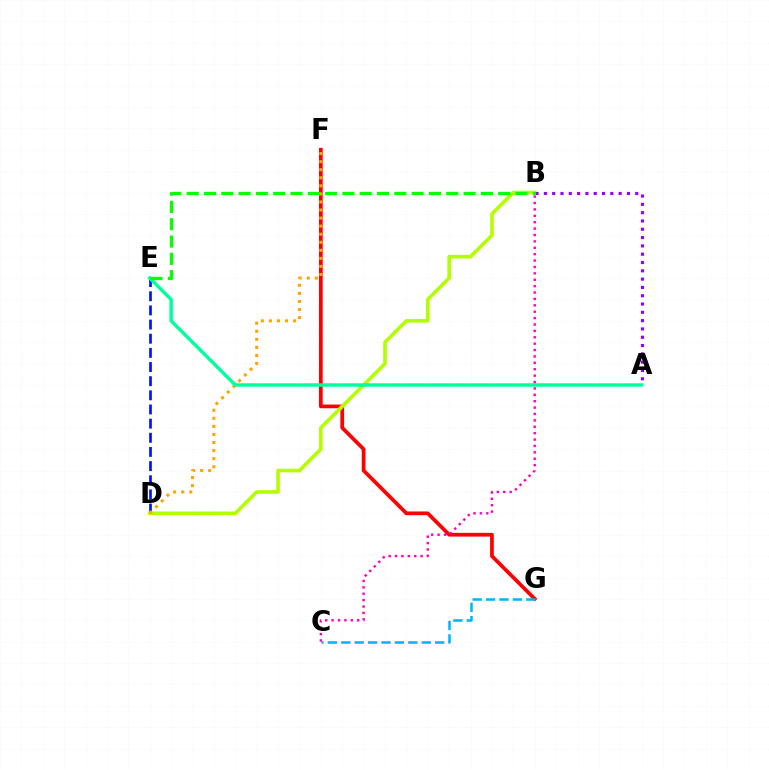{('D', 'E'): [{'color': '#0010ff', 'line_style': 'dashed', 'thickness': 1.92}], ('F', 'G'): [{'color': '#ff0000', 'line_style': 'solid', 'thickness': 2.68}], ('B', 'D'): [{'color': '#b3ff00', 'line_style': 'solid', 'thickness': 2.61}], ('D', 'F'): [{'color': '#ffa500', 'line_style': 'dotted', 'thickness': 2.19}], ('A', 'B'): [{'color': '#9b00ff', 'line_style': 'dotted', 'thickness': 2.26}], ('A', 'E'): [{'color': '#00ff9d', 'line_style': 'solid', 'thickness': 2.47}], ('C', 'G'): [{'color': '#00b5ff', 'line_style': 'dashed', 'thickness': 1.82}], ('B', 'E'): [{'color': '#08ff00', 'line_style': 'dashed', 'thickness': 2.35}], ('B', 'C'): [{'color': '#ff00bd', 'line_style': 'dotted', 'thickness': 1.74}]}